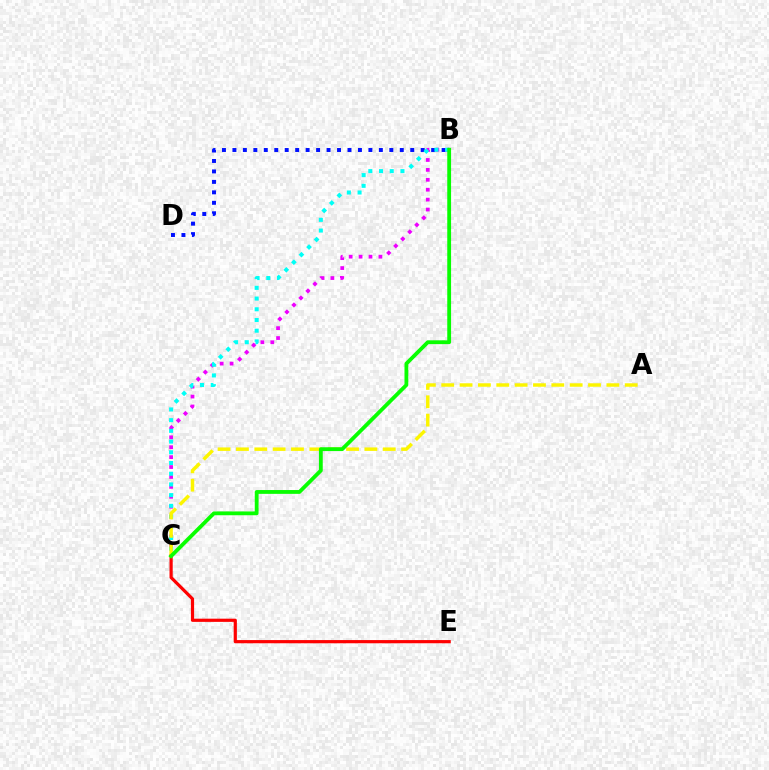{('B', 'D'): [{'color': '#0010ff', 'line_style': 'dotted', 'thickness': 2.84}], ('B', 'C'): [{'color': '#ee00ff', 'line_style': 'dotted', 'thickness': 2.69}, {'color': '#00fff6', 'line_style': 'dotted', 'thickness': 2.91}, {'color': '#08ff00', 'line_style': 'solid', 'thickness': 2.74}], ('C', 'E'): [{'color': '#ff0000', 'line_style': 'solid', 'thickness': 2.3}], ('A', 'C'): [{'color': '#fcf500', 'line_style': 'dashed', 'thickness': 2.49}]}